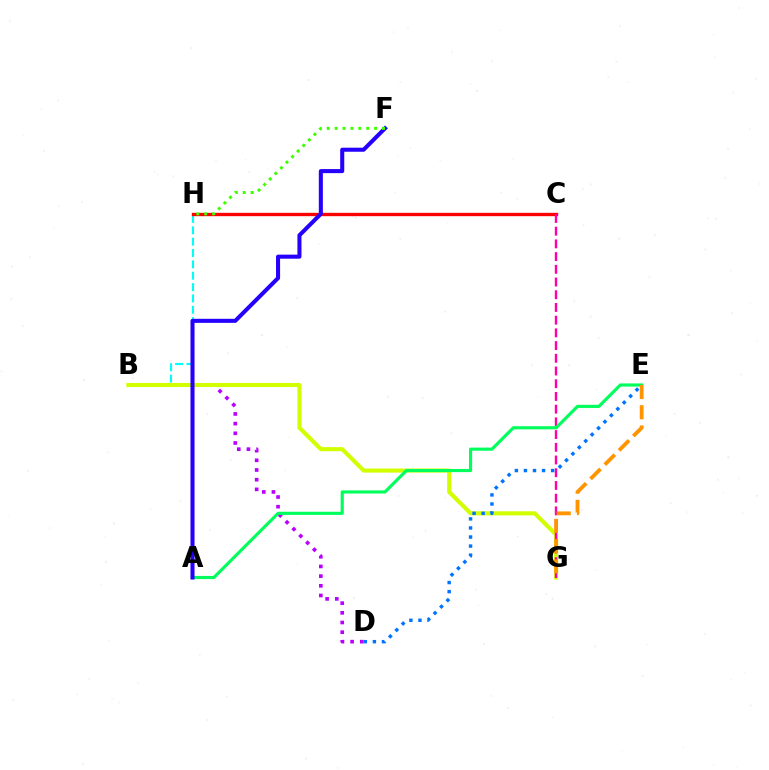{('B', 'H'): [{'color': '#00fff6', 'line_style': 'dashed', 'thickness': 1.54}], ('B', 'D'): [{'color': '#b900ff', 'line_style': 'dotted', 'thickness': 2.63}], ('C', 'H'): [{'color': '#ff0000', 'line_style': 'solid', 'thickness': 2.41}], ('B', 'G'): [{'color': '#d1ff00', 'line_style': 'solid', 'thickness': 2.94}], ('C', 'G'): [{'color': '#ff00ac', 'line_style': 'dashed', 'thickness': 1.73}], ('A', 'E'): [{'color': '#00ff5c', 'line_style': 'solid', 'thickness': 2.27}], ('A', 'F'): [{'color': '#2500ff', 'line_style': 'solid', 'thickness': 2.92}], ('E', 'G'): [{'color': '#ff9400', 'line_style': 'dashed', 'thickness': 2.74}], ('D', 'E'): [{'color': '#0074ff', 'line_style': 'dotted', 'thickness': 2.46}], ('F', 'H'): [{'color': '#3dff00', 'line_style': 'dotted', 'thickness': 2.15}]}